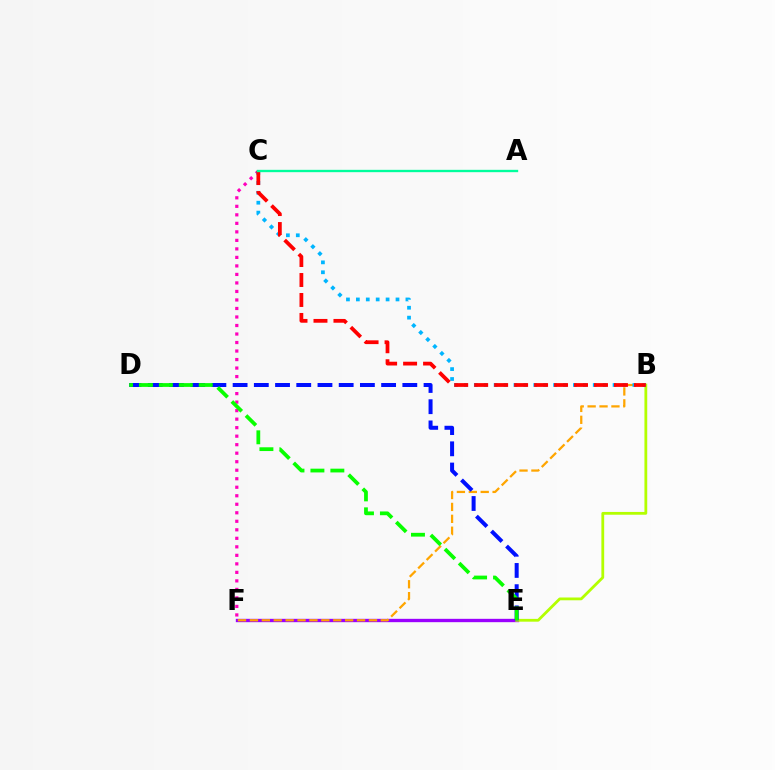{('C', 'F'): [{'color': '#ff00bd', 'line_style': 'dotted', 'thickness': 2.31}], ('E', 'F'): [{'color': '#9b00ff', 'line_style': 'solid', 'thickness': 2.42}], ('B', 'E'): [{'color': '#b3ff00', 'line_style': 'solid', 'thickness': 2.01}], ('B', 'F'): [{'color': '#ffa500', 'line_style': 'dashed', 'thickness': 1.62}], ('B', 'C'): [{'color': '#00b5ff', 'line_style': 'dotted', 'thickness': 2.69}, {'color': '#ff0000', 'line_style': 'dashed', 'thickness': 2.71}], ('D', 'E'): [{'color': '#0010ff', 'line_style': 'dashed', 'thickness': 2.88}, {'color': '#08ff00', 'line_style': 'dashed', 'thickness': 2.71}], ('A', 'C'): [{'color': '#00ff9d', 'line_style': 'solid', 'thickness': 1.69}]}